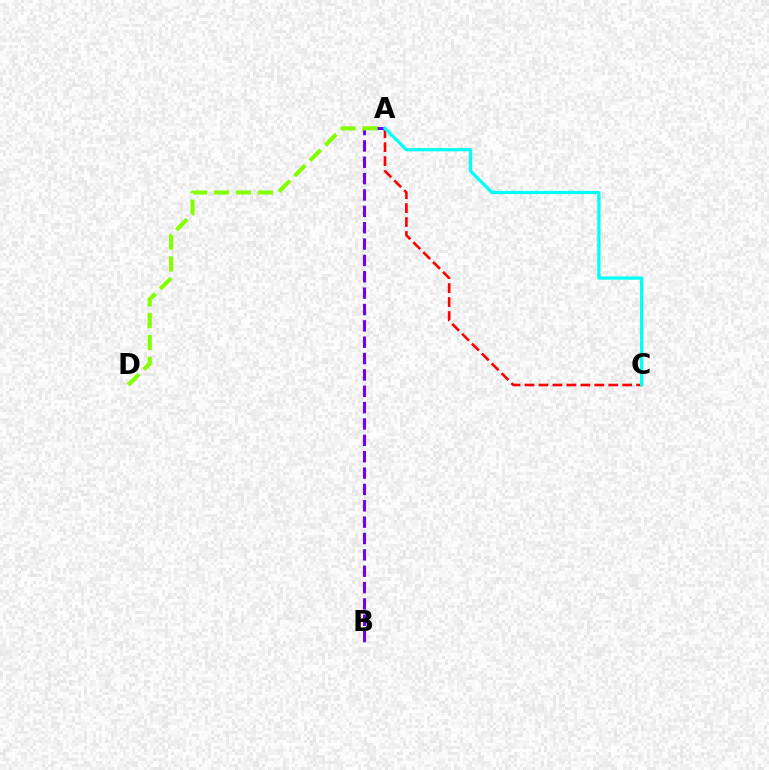{('A', 'C'): [{'color': '#ff0000', 'line_style': 'dashed', 'thickness': 1.9}, {'color': '#00fff6', 'line_style': 'solid', 'thickness': 2.33}], ('A', 'B'): [{'color': '#7200ff', 'line_style': 'dashed', 'thickness': 2.22}], ('A', 'D'): [{'color': '#84ff00', 'line_style': 'dashed', 'thickness': 2.97}]}